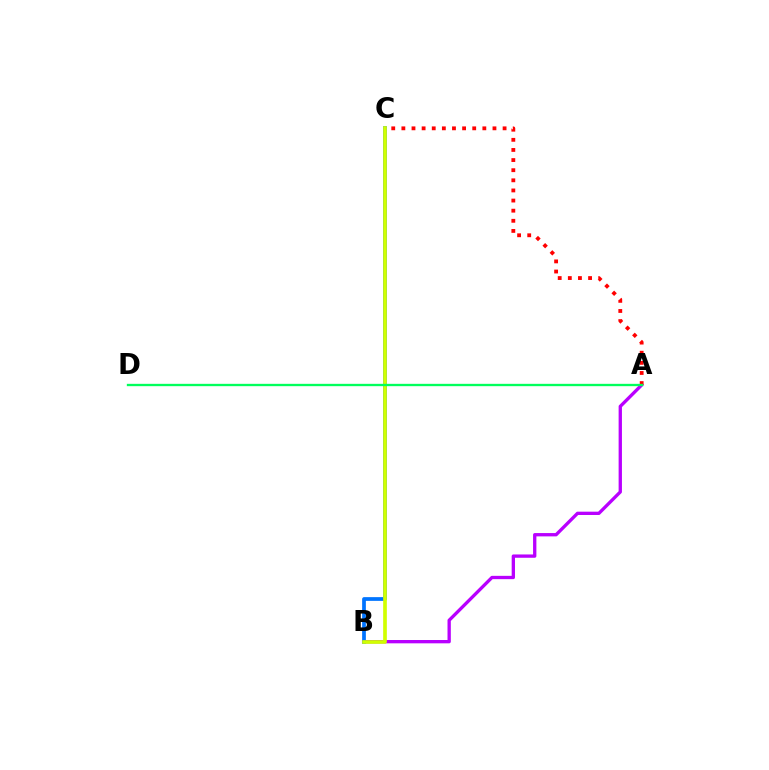{('A', 'B'): [{'color': '#b900ff', 'line_style': 'solid', 'thickness': 2.39}], ('B', 'C'): [{'color': '#0074ff', 'line_style': 'solid', 'thickness': 2.69}, {'color': '#d1ff00', 'line_style': 'solid', 'thickness': 2.64}], ('A', 'C'): [{'color': '#ff0000', 'line_style': 'dotted', 'thickness': 2.75}], ('A', 'D'): [{'color': '#00ff5c', 'line_style': 'solid', 'thickness': 1.68}]}